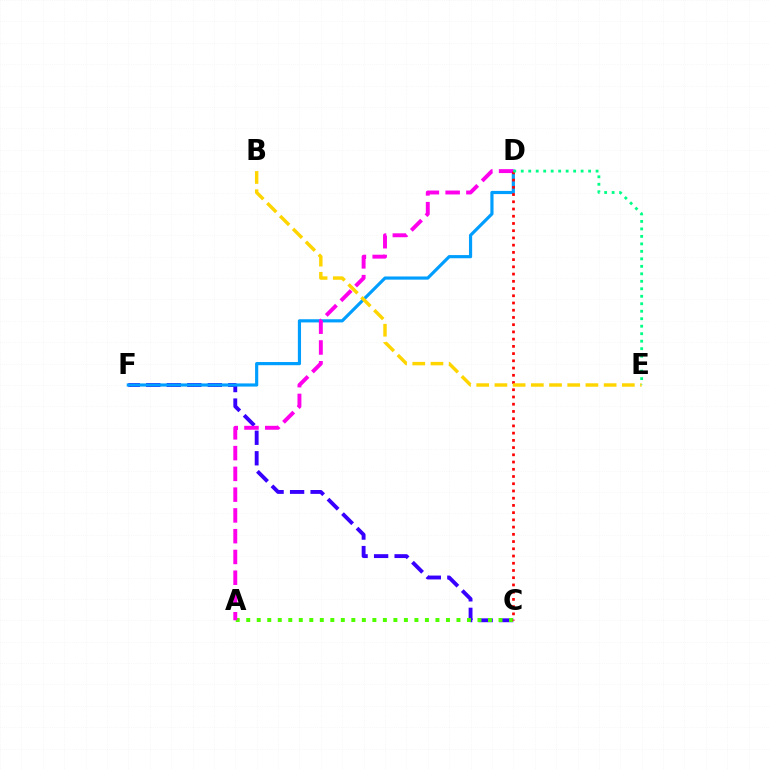{('C', 'F'): [{'color': '#3700ff', 'line_style': 'dashed', 'thickness': 2.79}], ('A', 'C'): [{'color': '#4fff00', 'line_style': 'dotted', 'thickness': 2.86}], ('D', 'F'): [{'color': '#009eff', 'line_style': 'solid', 'thickness': 2.28}], ('A', 'D'): [{'color': '#ff00ed', 'line_style': 'dashed', 'thickness': 2.82}], ('C', 'D'): [{'color': '#ff0000', 'line_style': 'dotted', 'thickness': 1.96}], ('B', 'E'): [{'color': '#ffd500', 'line_style': 'dashed', 'thickness': 2.47}], ('D', 'E'): [{'color': '#00ff86', 'line_style': 'dotted', 'thickness': 2.03}]}